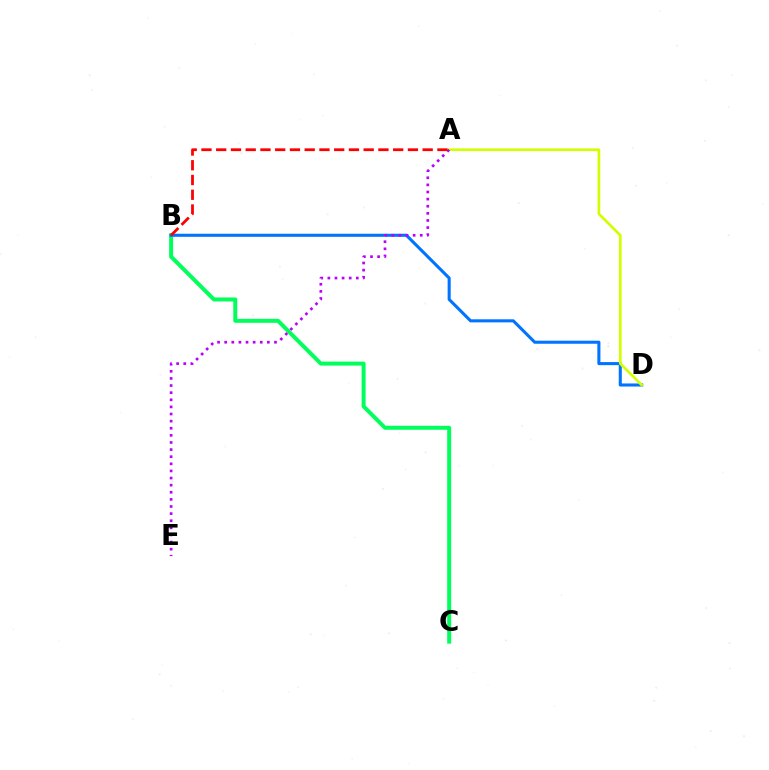{('B', 'C'): [{'color': '#00ff5c', 'line_style': 'solid', 'thickness': 2.86}], ('B', 'D'): [{'color': '#0074ff', 'line_style': 'solid', 'thickness': 2.21}], ('A', 'D'): [{'color': '#d1ff00', 'line_style': 'solid', 'thickness': 1.93}], ('A', 'E'): [{'color': '#b900ff', 'line_style': 'dotted', 'thickness': 1.93}], ('A', 'B'): [{'color': '#ff0000', 'line_style': 'dashed', 'thickness': 2.0}]}